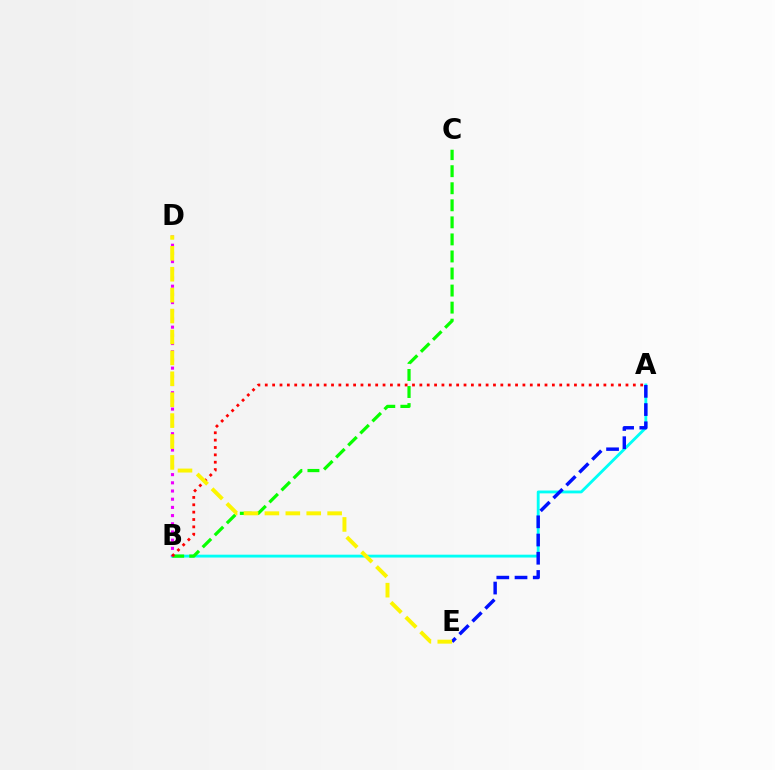{('A', 'B'): [{'color': '#00fff6', 'line_style': 'solid', 'thickness': 2.05}, {'color': '#ff0000', 'line_style': 'dotted', 'thickness': 2.0}], ('A', 'E'): [{'color': '#0010ff', 'line_style': 'dashed', 'thickness': 2.47}], ('B', 'C'): [{'color': '#08ff00', 'line_style': 'dashed', 'thickness': 2.32}], ('B', 'D'): [{'color': '#ee00ff', 'line_style': 'dotted', 'thickness': 2.23}], ('D', 'E'): [{'color': '#fcf500', 'line_style': 'dashed', 'thickness': 2.84}]}